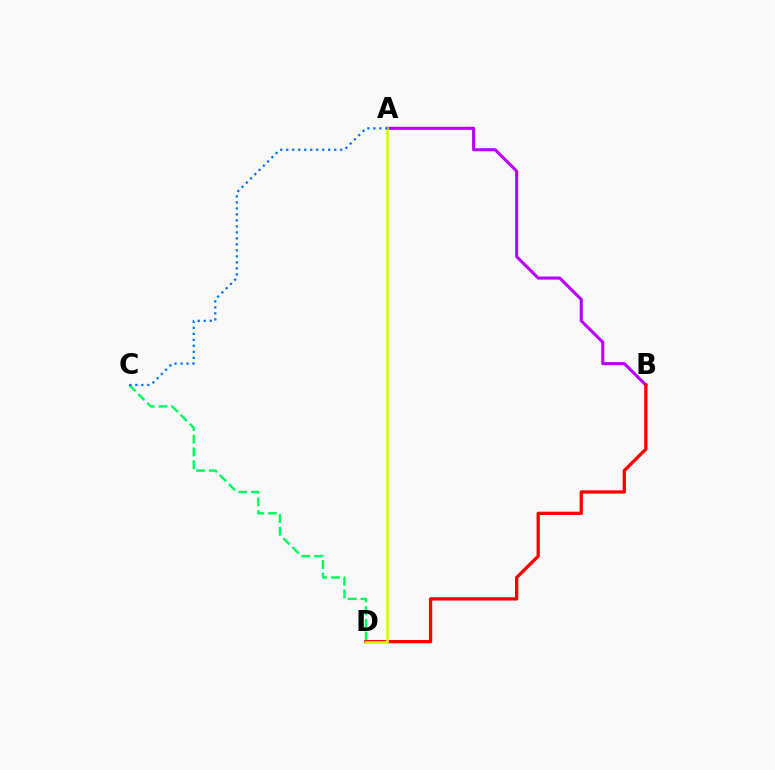{('A', 'B'): [{'color': '#b900ff', 'line_style': 'solid', 'thickness': 2.23}], ('C', 'D'): [{'color': '#00ff5c', 'line_style': 'dashed', 'thickness': 1.73}], ('B', 'D'): [{'color': '#ff0000', 'line_style': 'solid', 'thickness': 2.36}], ('A', 'D'): [{'color': '#d1ff00', 'line_style': 'solid', 'thickness': 1.84}], ('A', 'C'): [{'color': '#0074ff', 'line_style': 'dotted', 'thickness': 1.63}]}